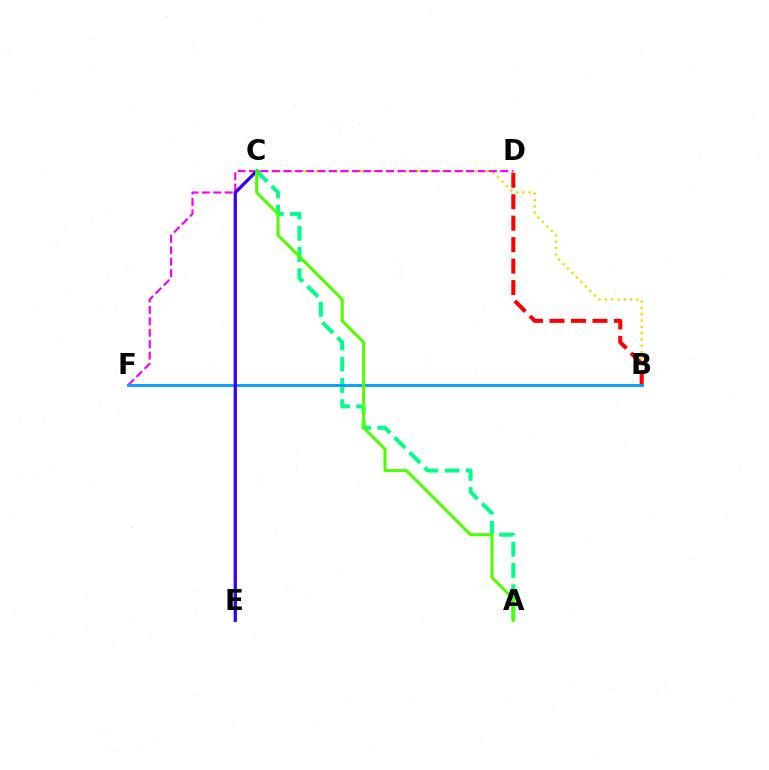{('B', 'C'): [{'color': '#ffd500', 'line_style': 'dotted', 'thickness': 1.72}], ('D', 'F'): [{'color': '#ff00ed', 'line_style': 'dashed', 'thickness': 1.55}], ('A', 'C'): [{'color': '#00ff86', 'line_style': 'dashed', 'thickness': 2.89}, {'color': '#4fff00', 'line_style': 'solid', 'thickness': 2.18}], ('B', 'D'): [{'color': '#ff0000', 'line_style': 'dashed', 'thickness': 2.92}], ('B', 'F'): [{'color': '#009eff', 'line_style': 'solid', 'thickness': 2.05}], ('C', 'E'): [{'color': '#3700ff', 'line_style': 'solid', 'thickness': 2.38}]}